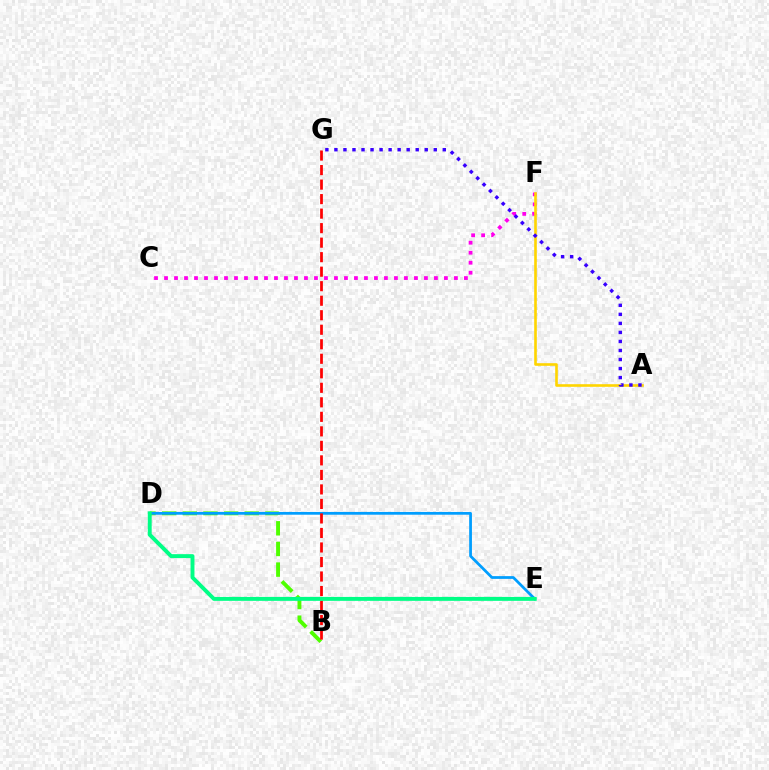{('B', 'D'): [{'color': '#4fff00', 'line_style': 'dashed', 'thickness': 2.8}], ('C', 'F'): [{'color': '#ff00ed', 'line_style': 'dotted', 'thickness': 2.72}], ('A', 'F'): [{'color': '#ffd500', 'line_style': 'solid', 'thickness': 1.89}], ('D', 'E'): [{'color': '#009eff', 'line_style': 'solid', 'thickness': 1.98}, {'color': '#00ff86', 'line_style': 'solid', 'thickness': 2.82}], ('B', 'G'): [{'color': '#ff0000', 'line_style': 'dashed', 'thickness': 1.97}], ('A', 'G'): [{'color': '#3700ff', 'line_style': 'dotted', 'thickness': 2.45}]}